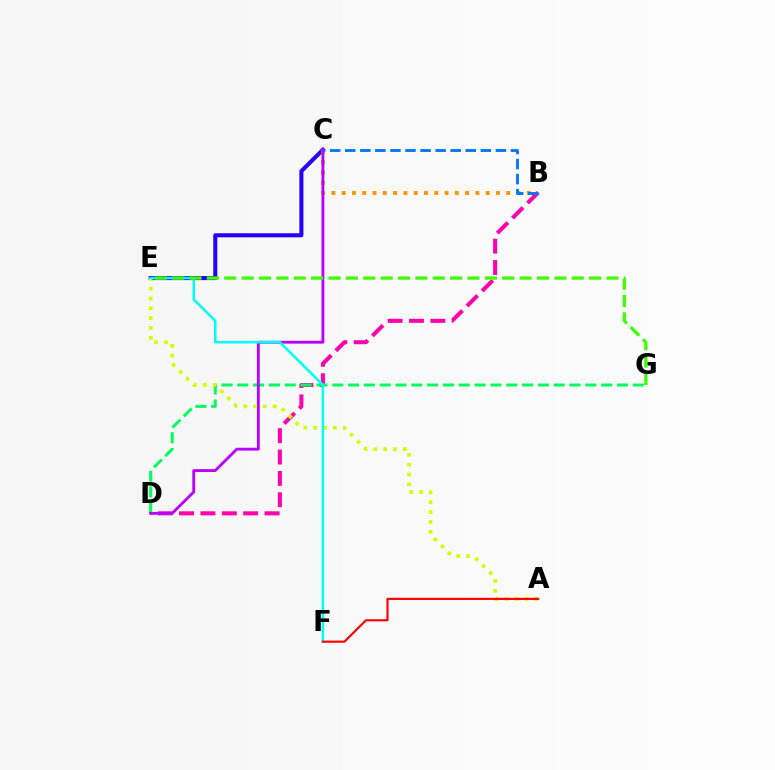{('B', 'D'): [{'color': '#ff00ac', 'line_style': 'dashed', 'thickness': 2.9}], ('C', 'E'): [{'color': '#2500ff', 'line_style': 'solid', 'thickness': 2.92}], ('B', 'C'): [{'color': '#ff9400', 'line_style': 'dotted', 'thickness': 2.8}, {'color': '#0074ff', 'line_style': 'dashed', 'thickness': 2.05}], ('D', 'G'): [{'color': '#00ff5c', 'line_style': 'dashed', 'thickness': 2.15}], ('C', 'D'): [{'color': '#b900ff', 'line_style': 'solid', 'thickness': 2.05}], ('A', 'E'): [{'color': '#d1ff00', 'line_style': 'dotted', 'thickness': 2.68}], ('E', 'F'): [{'color': '#00fff6', 'line_style': 'solid', 'thickness': 1.83}], ('A', 'F'): [{'color': '#ff0000', 'line_style': 'solid', 'thickness': 1.56}], ('E', 'G'): [{'color': '#3dff00', 'line_style': 'dashed', 'thickness': 2.36}]}